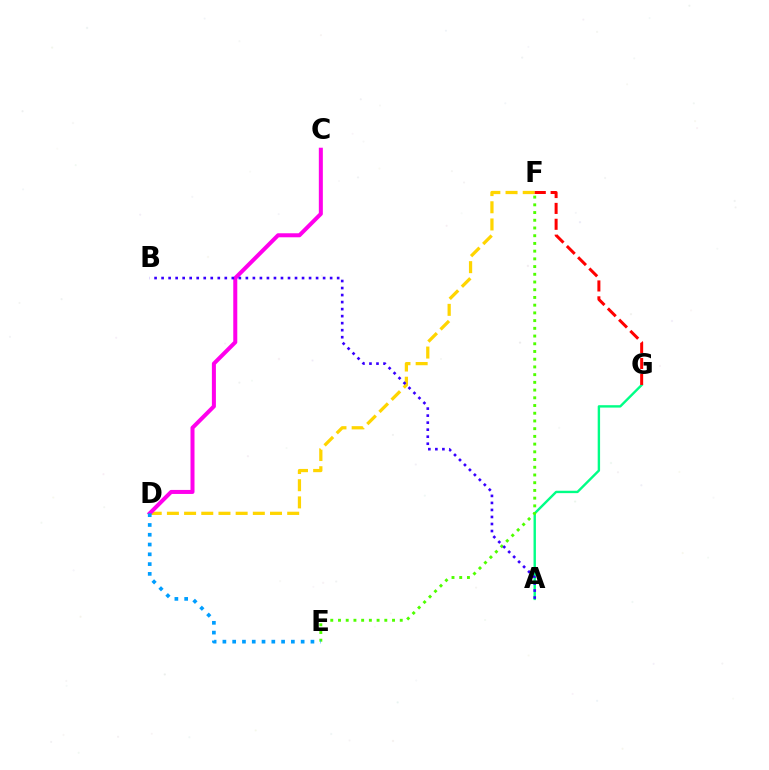{('A', 'G'): [{'color': '#00ff86', 'line_style': 'solid', 'thickness': 1.72}], ('E', 'F'): [{'color': '#4fff00', 'line_style': 'dotted', 'thickness': 2.1}], ('D', 'F'): [{'color': '#ffd500', 'line_style': 'dashed', 'thickness': 2.33}], ('F', 'G'): [{'color': '#ff0000', 'line_style': 'dashed', 'thickness': 2.16}], ('C', 'D'): [{'color': '#ff00ed', 'line_style': 'solid', 'thickness': 2.89}], ('A', 'B'): [{'color': '#3700ff', 'line_style': 'dotted', 'thickness': 1.91}], ('D', 'E'): [{'color': '#009eff', 'line_style': 'dotted', 'thickness': 2.66}]}